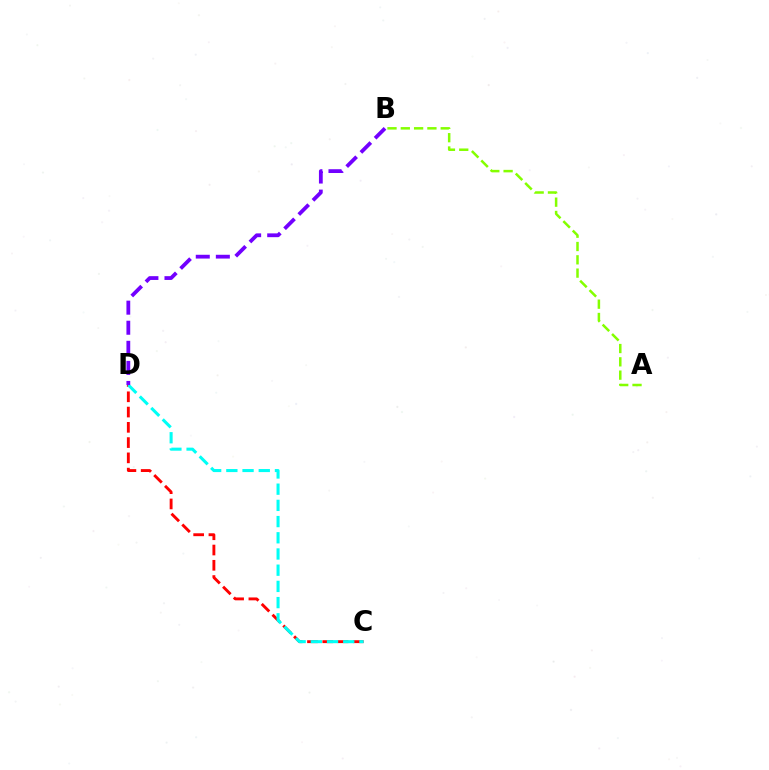{('C', 'D'): [{'color': '#ff0000', 'line_style': 'dashed', 'thickness': 2.07}, {'color': '#00fff6', 'line_style': 'dashed', 'thickness': 2.2}], ('B', 'D'): [{'color': '#7200ff', 'line_style': 'dashed', 'thickness': 2.73}], ('A', 'B'): [{'color': '#84ff00', 'line_style': 'dashed', 'thickness': 1.81}]}